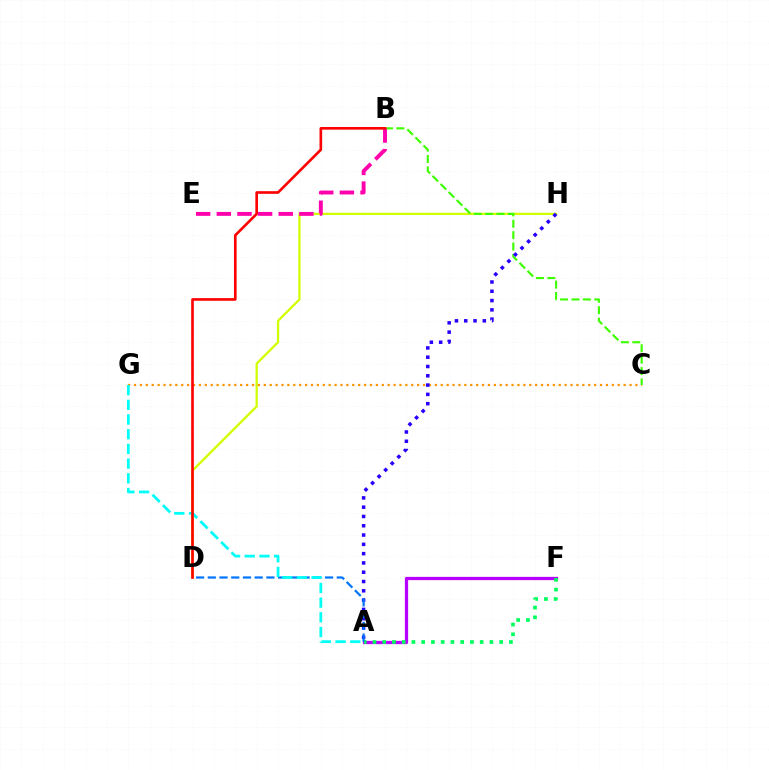{('D', 'H'): [{'color': '#d1ff00', 'line_style': 'solid', 'thickness': 1.64}], ('A', 'F'): [{'color': '#b900ff', 'line_style': 'solid', 'thickness': 2.35}, {'color': '#00ff5c', 'line_style': 'dotted', 'thickness': 2.65}], ('C', 'G'): [{'color': '#ff9400', 'line_style': 'dotted', 'thickness': 1.6}], ('B', 'C'): [{'color': '#3dff00', 'line_style': 'dashed', 'thickness': 1.55}], ('A', 'H'): [{'color': '#2500ff', 'line_style': 'dotted', 'thickness': 2.52}], ('B', 'E'): [{'color': '#ff00ac', 'line_style': 'dashed', 'thickness': 2.8}], ('A', 'D'): [{'color': '#0074ff', 'line_style': 'dashed', 'thickness': 1.59}], ('A', 'G'): [{'color': '#00fff6', 'line_style': 'dashed', 'thickness': 2.0}], ('B', 'D'): [{'color': '#ff0000', 'line_style': 'solid', 'thickness': 1.9}]}